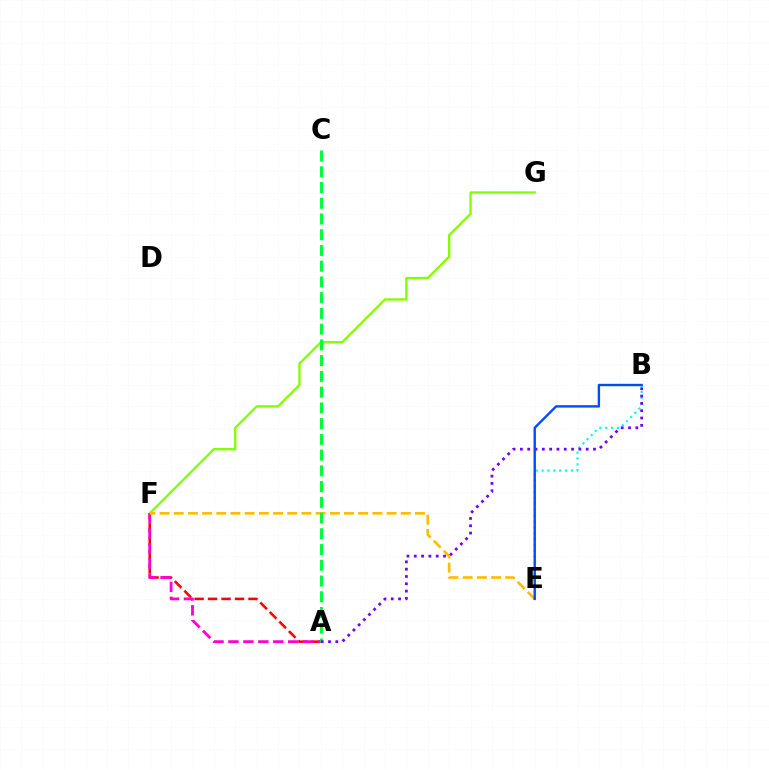{('B', 'E'): [{'color': '#00fff6', 'line_style': 'dotted', 'thickness': 1.59}, {'color': '#004bff', 'line_style': 'solid', 'thickness': 1.72}], ('F', 'G'): [{'color': '#84ff00', 'line_style': 'solid', 'thickness': 1.7}], ('A', 'F'): [{'color': '#ff0000', 'line_style': 'dashed', 'thickness': 1.83}, {'color': '#ff00cf', 'line_style': 'dashed', 'thickness': 2.03}], ('E', 'F'): [{'color': '#ffbd00', 'line_style': 'dashed', 'thickness': 1.93}], ('A', 'C'): [{'color': '#00ff39', 'line_style': 'dashed', 'thickness': 2.14}], ('A', 'B'): [{'color': '#7200ff', 'line_style': 'dotted', 'thickness': 1.99}]}